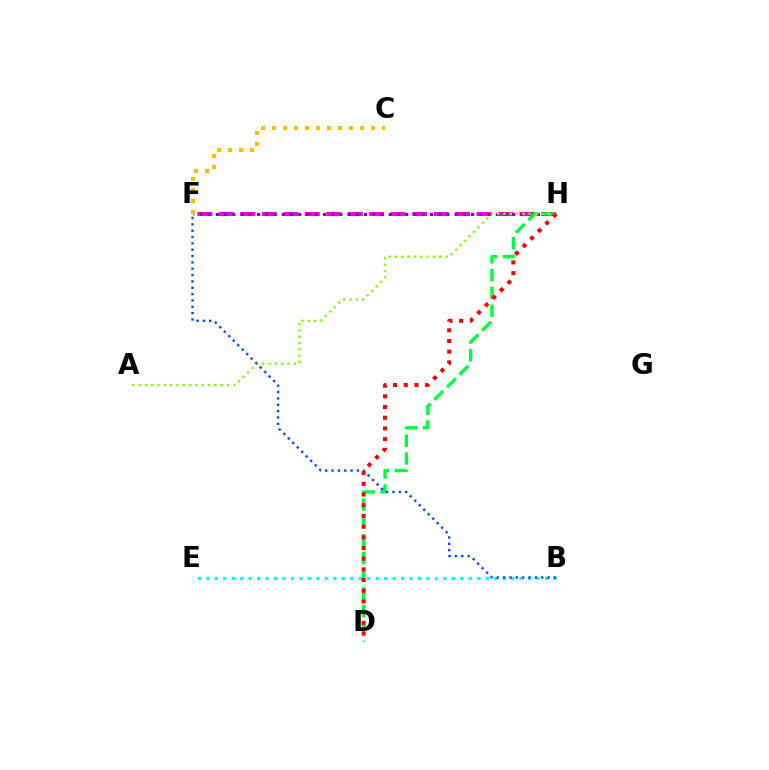{('F', 'H'): [{'color': '#ff00cf', 'line_style': 'dashed', 'thickness': 2.92}, {'color': '#7200ff', 'line_style': 'dotted', 'thickness': 2.24}], ('B', 'E'): [{'color': '#00fff6', 'line_style': 'dotted', 'thickness': 2.3}], ('D', 'H'): [{'color': '#00ff39', 'line_style': 'dashed', 'thickness': 2.42}, {'color': '#ff0000', 'line_style': 'dotted', 'thickness': 2.91}], ('A', 'H'): [{'color': '#84ff00', 'line_style': 'dotted', 'thickness': 1.71}], ('B', 'F'): [{'color': '#004bff', 'line_style': 'dotted', 'thickness': 1.72}], ('C', 'F'): [{'color': '#ffbd00', 'line_style': 'dotted', 'thickness': 2.99}]}